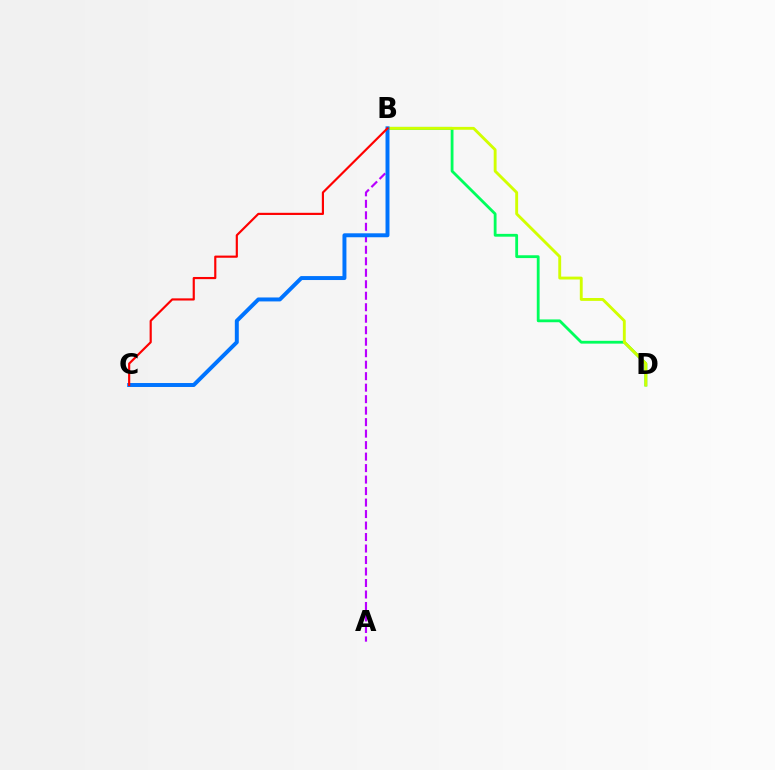{('B', 'D'): [{'color': '#00ff5c', 'line_style': 'solid', 'thickness': 2.02}, {'color': '#d1ff00', 'line_style': 'solid', 'thickness': 2.07}], ('A', 'B'): [{'color': '#b900ff', 'line_style': 'dashed', 'thickness': 1.56}], ('B', 'C'): [{'color': '#0074ff', 'line_style': 'solid', 'thickness': 2.85}, {'color': '#ff0000', 'line_style': 'solid', 'thickness': 1.56}]}